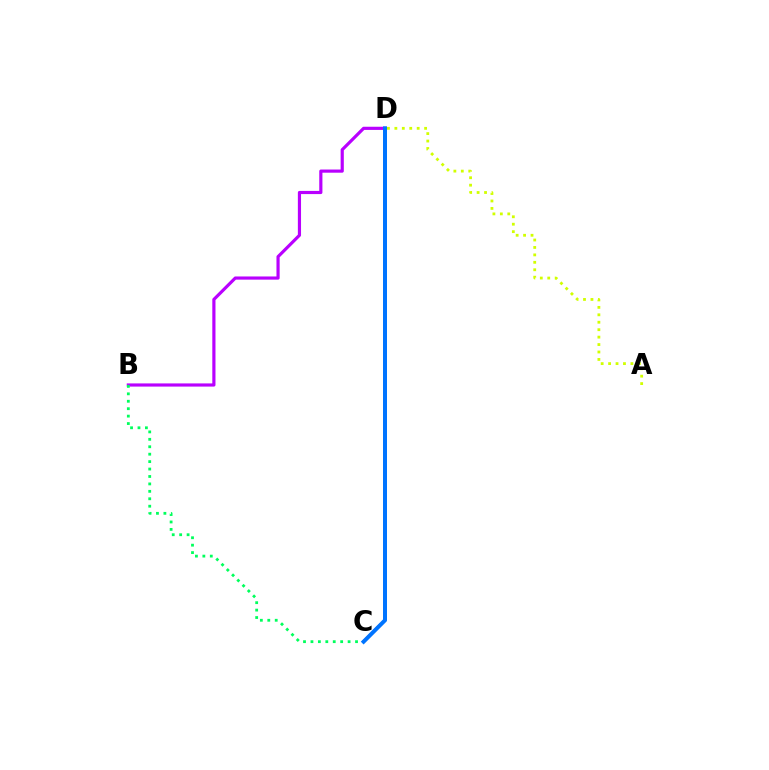{('A', 'D'): [{'color': '#d1ff00', 'line_style': 'dotted', 'thickness': 2.02}], ('B', 'D'): [{'color': '#b900ff', 'line_style': 'solid', 'thickness': 2.28}], ('C', 'D'): [{'color': '#ff0000', 'line_style': 'dashed', 'thickness': 1.99}, {'color': '#0074ff', 'line_style': 'solid', 'thickness': 2.87}], ('B', 'C'): [{'color': '#00ff5c', 'line_style': 'dotted', 'thickness': 2.02}]}